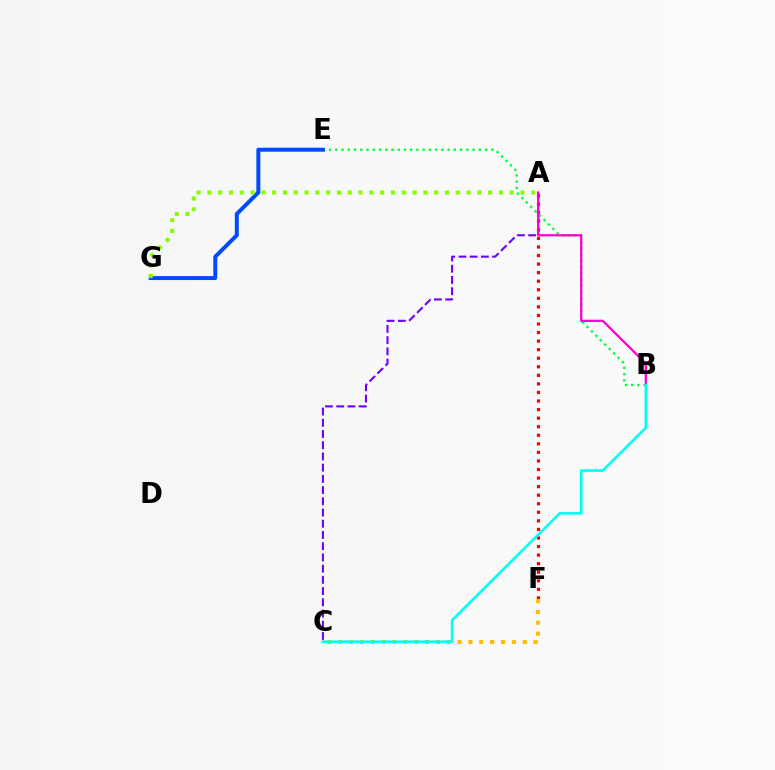{('A', 'C'): [{'color': '#7200ff', 'line_style': 'dashed', 'thickness': 1.52}], ('B', 'E'): [{'color': '#00ff39', 'line_style': 'dotted', 'thickness': 1.7}], ('A', 'F'): [{'color': '#ff0000', 'line_style': 'dotted', 'thickness': 2.33}], ('C', 'F'): [{'color': '#ffbd00', 'line_style': 'dotted', 'thickness': 2.95}], ('A', 'B'): [{'color': '#ff00cf', 'line_style': 'solid', 'thickness': 1.64}], ('B', 'C'): [{'color': '#00fff6', 'line_style': 'solid', 'thickness': 1.89}], ('E', 'G'): [{'color': '#004bff', 'line_style': 'solid', 'thickness': 2.86}], ('A', 'G'): [{'color': '#84ff00', 'line_style': 'dotted', 'thickness': 2.93}]}